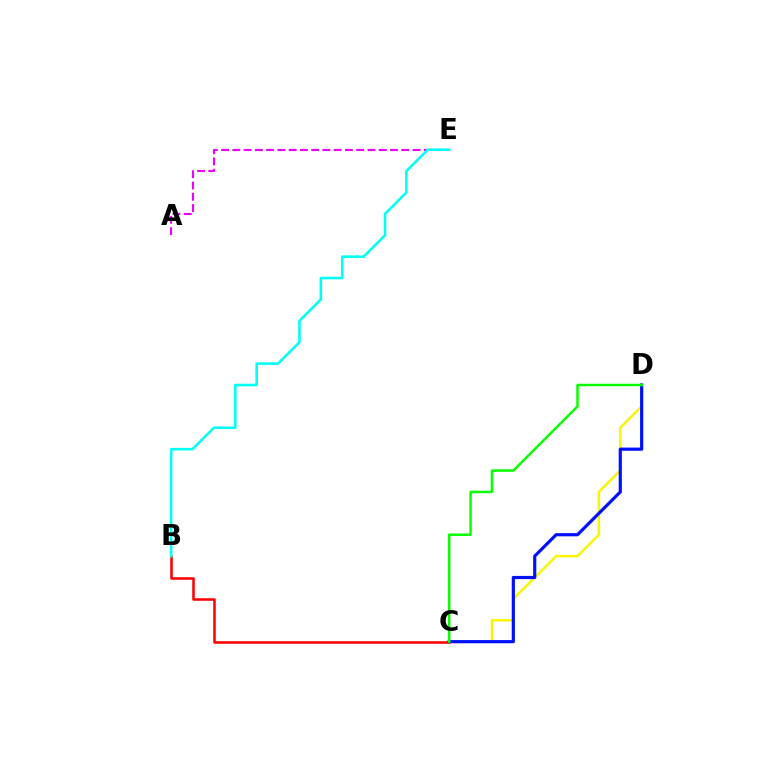{('B', 'C'): [{'color': '#ff0000', 'line_style': 'solid', 'thickness': 1.83}], ('C', 'D'): [{'color': '#fcf500', 'line_style': 'solid', 'thickness': 1.77}, {'color': '#0010ff', 'line_style': 'solid', 'thickness': 2.29}, {'color': '#08ff00', 'line_style': 'solid', 'thickness': 1.79}], ('A', 'E'): [{'color': '#ee00ff', 'line_style': 'dashed', 'thickness': 1.53}], ('B', 'E'): [{'color': '#00fff6', 'line_style': 'solid', 'thickness': 1.86}]}